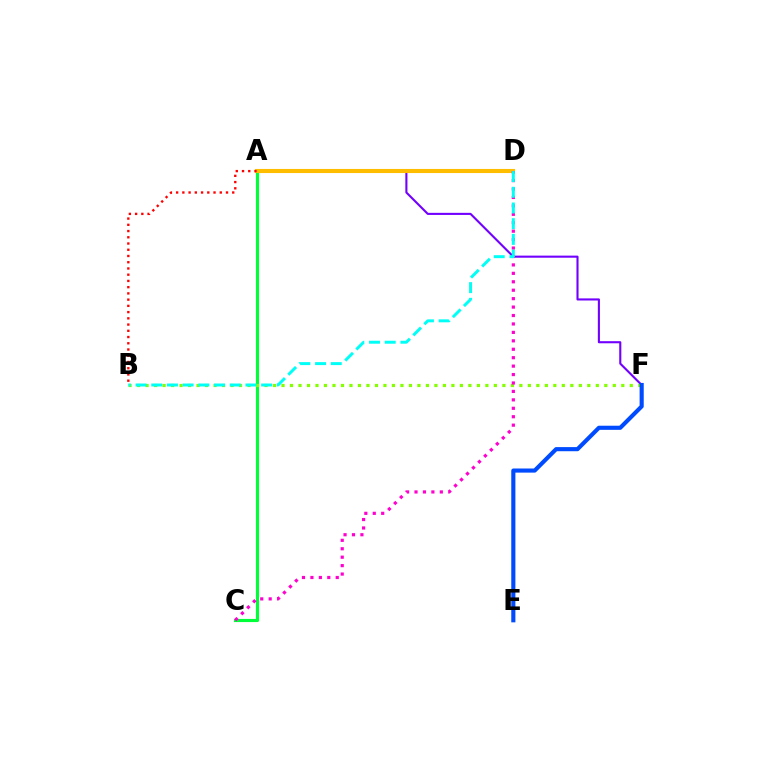{('A', 'C'): [{'color': '#00ff39', 'line_style': 'solid', 'thickness': 2.26}], ('A', 'F'): [{'color': '#7200ff', 'line_style': 'solid', 'thickness': 1.51}], ('B', 'F'): [{'color': '#84ff00', 'line_style': 'dotted', 'thickness': 2.31}], ('E', 'F'): [{'color': '#004bff', 'line_style': 'solid', 'thickness': 2.97}], ('A', 'D'): [{'color': '#ffbd00', 'line_style': 'solid', 'thickness': 2.94}], ('C', 'D'): [{'color': '#ff00cf', 'line_style': 'dotted', 'thickness': 2.29}], ('A', 'B'): [{'color': '#ff0000', 'line_style': 'dotted', 'thickness': 1.69}], ('B', 'D'): [{'color': '#00fff6', 'line_style': 'dashed', 'thickness': 2.13}]}